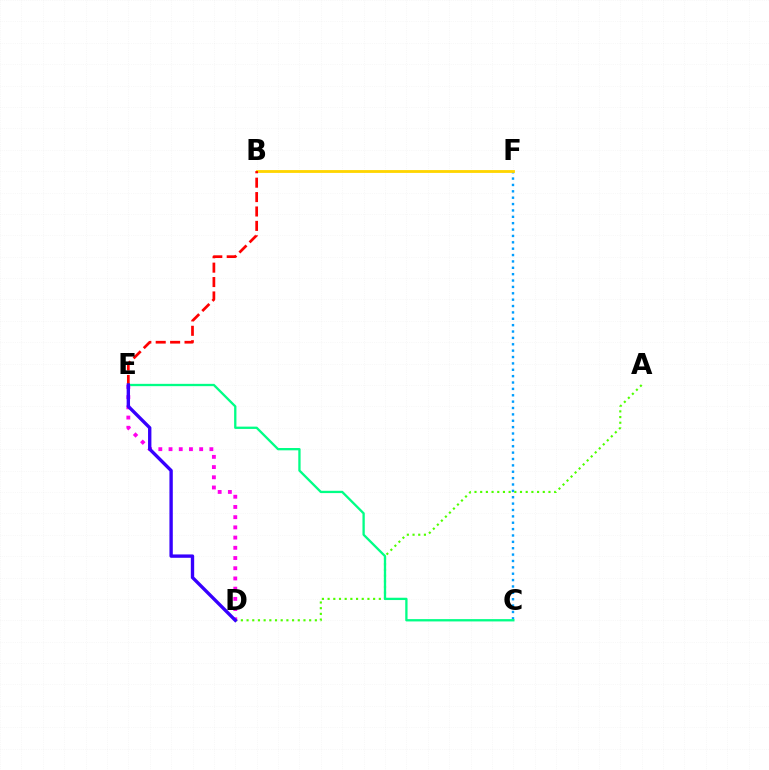{('C', 'F'): [{'color': '#009eff', 'line_style': 'dotted', 'thickness': 1.73}], ('B', 'F'): [{'color': '#ffd500', 'line_style': 'solid', 'thickness': 2.03}], ('B', 'E'): [{'color': '#ff0000', 'line_style': 'dashed', 'thickness': 1.96}], ('A', 'D'): [{'color': '#4fff00', 'line_style': 'dotted', 'thickness': 1.55}], ('C', 'E'): [{'color': '#00ff86', 'line_style': 'solid', 'thickness': 1.66}], ('D', 'E'): [{'color': '#ff00ed', 'line_style': 'dotted', 'thickness': 2.77}, {'color': '#3700ff', 'line_style': 'solid', 'thickness': 2.42}]}